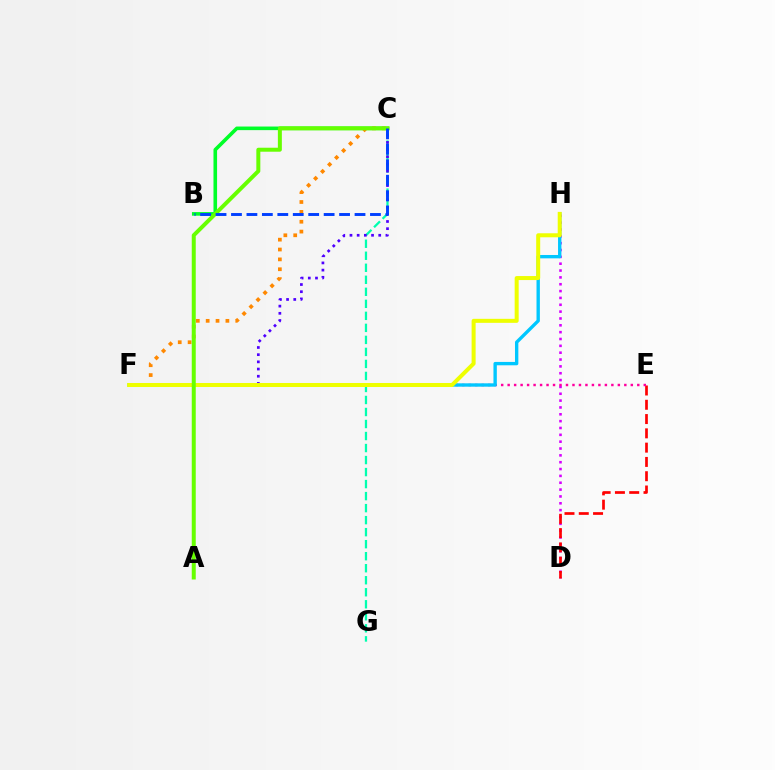{('C', 'G'): [{'color': '#00ffaf', 'line_style': 'dashed', 'thickness': 1.63}], ('C', 'F'): [{'color': '#4f00ff', 'line_style': 'dotted', 'thickness': 1.95}, {'color': '#ff8800', 'line_style': 'dotted', 'thickness': 2.68}], ('B', 'C'): [{'color': '#00ff27', 'line_style': 'solid', 'thickness': 2.59}, {'color': '#003fff', 'line_style': 'dashed', 'thickness': 2.1}], ('D', 'H'): [{'color': '#d600ff', 'line_style': 'dotted', 'thickness': 1.86}], ('D', 'E'): [{'color': '#ff0000', 'line_style': 'dashed', 'thickness': 1.94}], ('E', 'F'): [{'color': '#ff00a0', 'line_style': 'dotted', 'thickness': 1.76}], ('F', 'H'): [{'color': '#00c7ff', 'line_style': 'solid', 'thickness': 2.42}, {'color': '#eeff00', 'line_style': 'solid', 'thickness': 2.89}], ('A', 'C'): [{'color': '#66ff00', 'line_style': 'solid', 'thickness': 2.87}]}